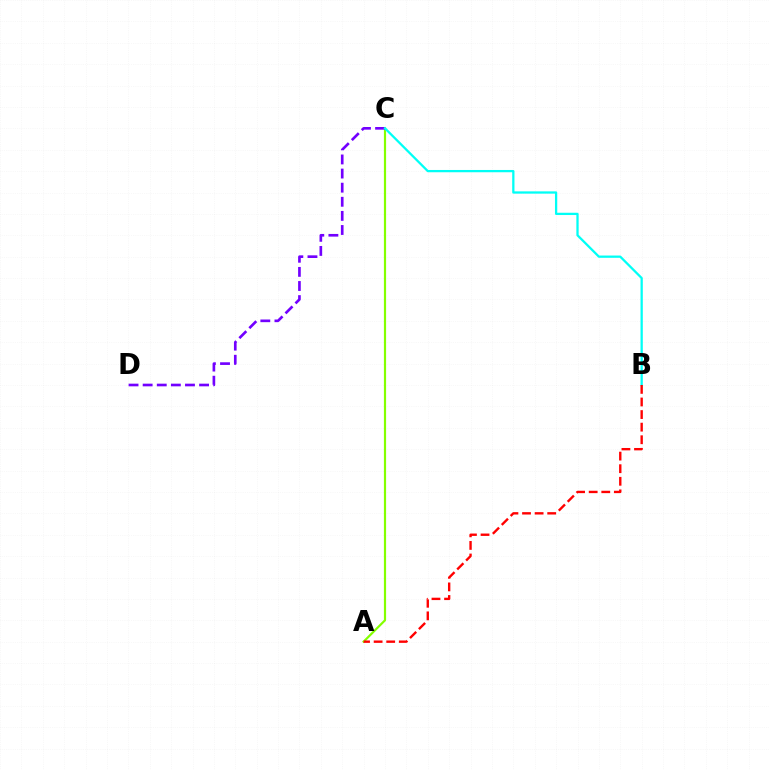{('A', 'C'): [{'color': '#84ff00', 'line_style': 'solid', 'thickness': 1.58}], ('C', 'D'): [{'color': '#7200ff', 'line_style': 'dashed', 'thickness': 1.92}], ('B', 'C'): [{'color': '#00fff6', 'line_style': 'solid', 'thickness': 1.64}], ('A', 'B'): [{'color': '#ff0000', 'line_style': 'dashed', 'thickness': 1.71}]}